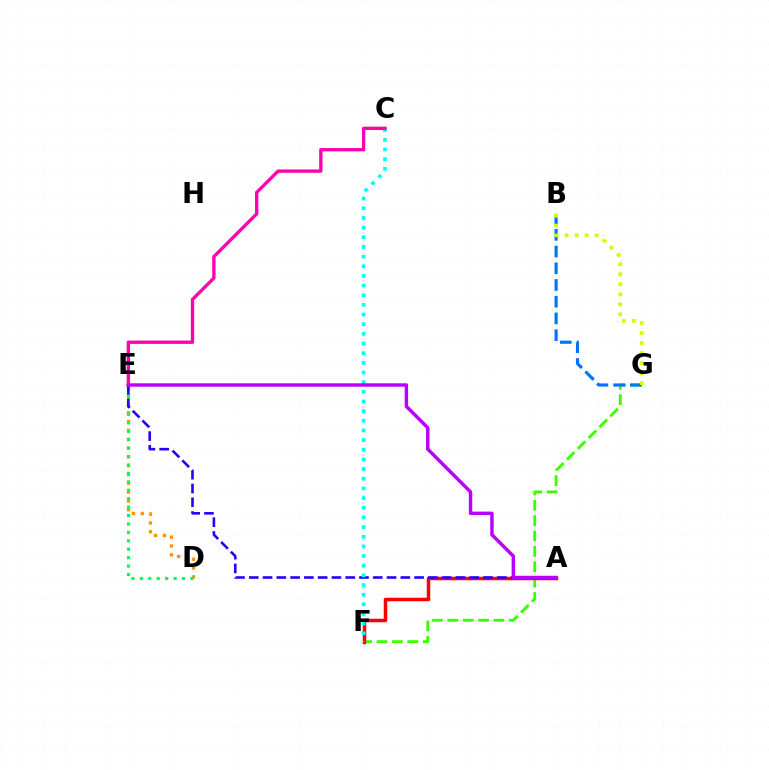{('D', 'E'): [{'color': '#ff9400', 'line_style': 'dotted', 'thickness': 2.39}, {'color': '#00ff5c', 'line_style': 'dotted', 'thickness': 2.29}], ('F', 'G'): [{'color': '#3dff00', 'line_style': 'dashed', 'thickness': 2.09}], ('A', 'F'): [{'color': '#ff0000', 'line_style': 'solid', 'thickness': 2.52}], ('A', 'E'): [{'color': '#2500ff', 'line_style': 'dashed', 'thickness': 1.87}, {'color': '#b900ff', 'line_style': 'solid', 'thickness': 2.48}], ('C', 'F'): [{'color': '#00fff6', 'line_style': 'dotted', 'thickness': 2.62}], ('C', 'E'): [{'color': '#ff00ac', 'line_style': 'solid', 'thickness': 2.39}], ('B', 'G'): [{'color': '#0074ff', 'line_style': 'dashed', 'thickness': 2.27}, {'color': '#d1ff00', 'line_style': 'dotted', 'thickness': 2.72}]}